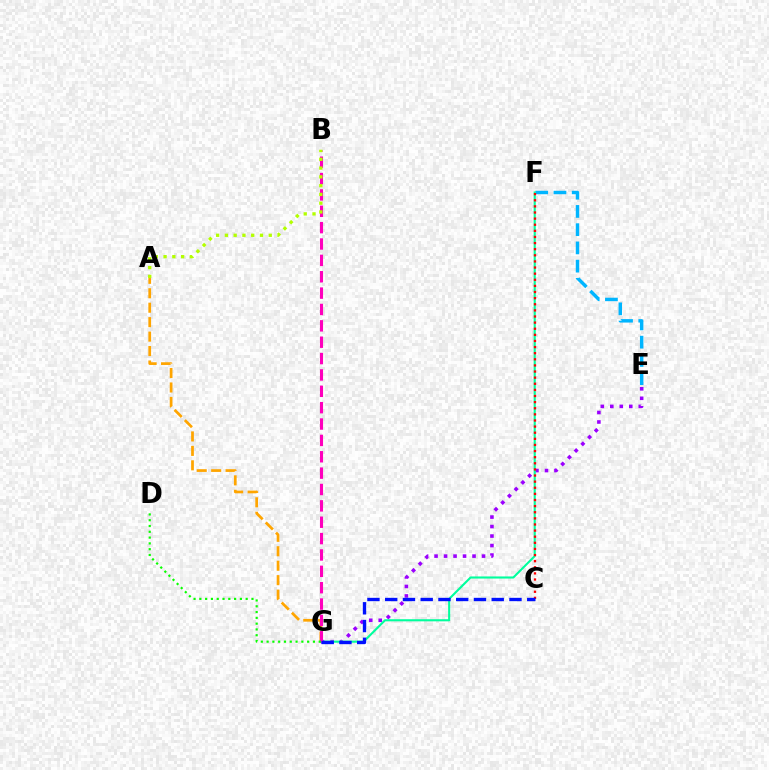{('E', 'G'): [{'color': '#9b00ff', 'line_style': 'dotted', 'thickness': 2.58}], ('A', 'G'): [{'color': '#ffa500', 'line_style': 'dashed', 'thickness': 1.96}], ('E', 'F'): [{'color': '#00b5ff', 'line_style': 'dashed', 'thickness': 2.48}], ('F', 'G'): [{'color': '#00ff9d', 'line_style': 'solid', 'thickness': 1.52}], ('B', 'G'): [{'color': '#ff00bd', 'line_style': 'dashed', 'thickness': 2.22}], ('C', 'F'): [{'color': '#ff0000', 'line_style': 'dotted', 'thickness': 1.66}], ('C', 'G'): [{'color': '#0010ff', 'line_style': 'dashed', 'thickness': 2.41}], ('A', 'B'): [{'color': '#b3ff00', 'line_style': 'dotted', 'thickness': 2.38}], ('D', 'G'): [{'color': '#08ff00', 'line_style': 'dotted', 'thickness': 1.57}]}